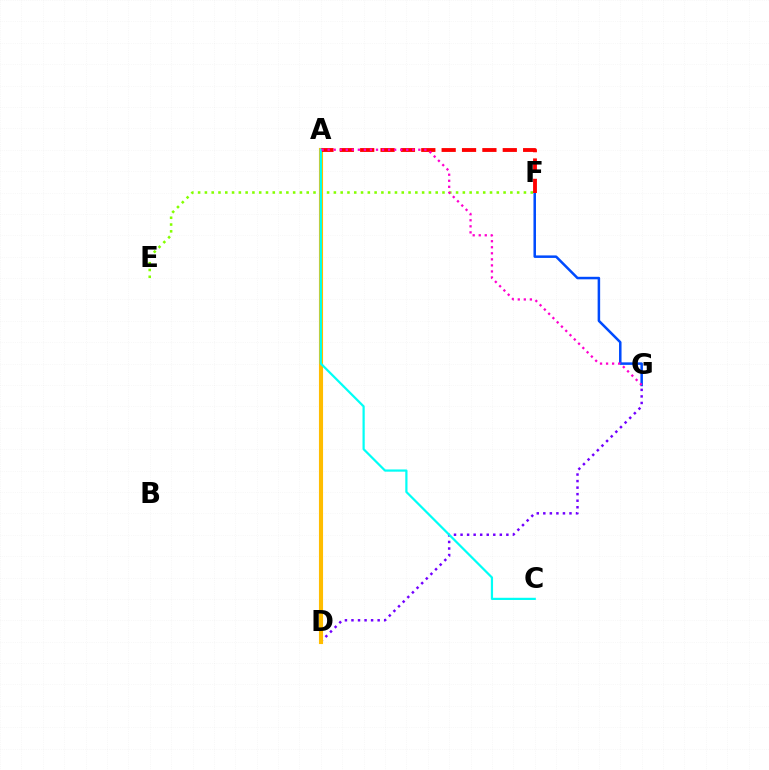{('E', 'F'): [{'color': '#84ff00', 'line_style': 'dotted', 'thickness': 1.84}], ('A', 'D'): [{'color': '#00ff39', 'line_style': 'solid', 'thickness': 1.74}, {'color': '#ffbd00', 'line_style': 'solid', 'thickness': 2.97}], ('D', 'G'): [{'color': '#7200ff', 'line_style': 'dotted', 'thickness': 1.78}], ('F', 'G'): [{'color': '#004bff', 'line_style': 'solid', 'thickness': 1.81}], ('A', 'F'): [{'color': '#ff0000', 'line_style': 'dashed', 'thickness': 2.77}], ('A', 'C'): [{'color': '#00fff6', 'line_style': 'solid', 'thickness': 1.6}], ('A', 'G'): [{'color': '#ff00cf', 'line_style': 'dotted', 'thickness': 1.64}]}